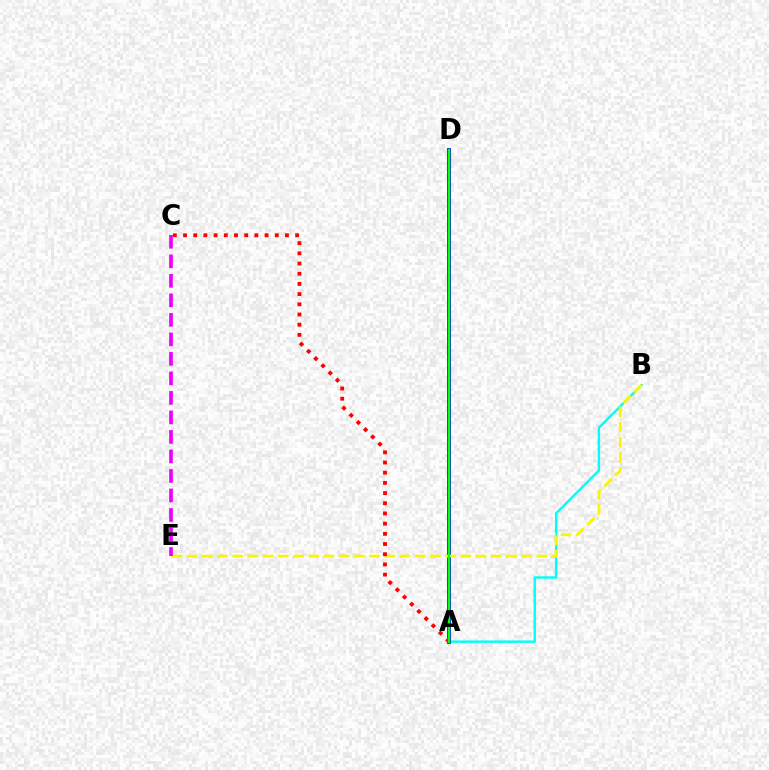{('A', 'B'): [{'color': '#00fff6', 'line_style': 'solid', 'thickness': 1.73}], ('A', 'D'): [{'color': '#0010ff', 'line_style': 'solid', 'thickness': 2.74}, {'color': '#08ff00', 'line_style': 'solid', 'thickness': 1.72}], ('B', 'E'): [{'color': '#fcf500', 'line_style': 'dashed', 'thickness': 2.07}], ('A', 'C'): [{'color': '#ff0000', 'line_style': 'dotted', 'thickness': 2.77}], ('C', 'E'): [{'color': '#ee00ff', 'line_style': 'dashed', 'thickness': 2.65}]}